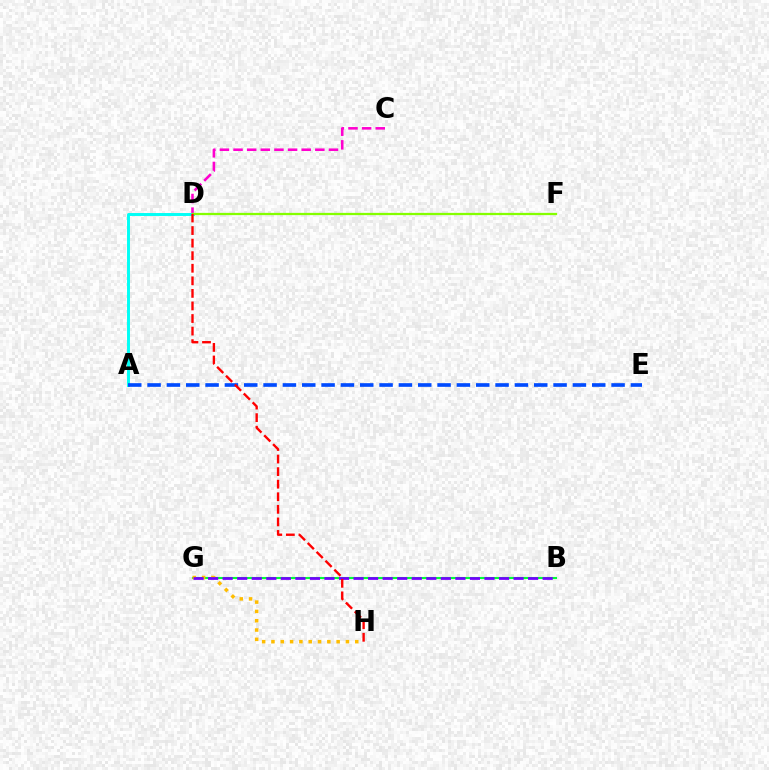{('C', 'D'): [{'color': '#ff00cf', 'line_style': 'dashed', 'thickness': 1.85}], ('A', 'D'): [{'color': '#00fff6', 'line_style': 'solid', 'thickness': 2.11}], ('B', 'G'): [{'color': '#00ff39', 'line_style': 'solid', 'thickness': 1.5}, {'color': '#7200ff', 'line_style': 'dashed', 'thickness': 1.98}], ('A', 'E'): [{'color': '#004bff', 'line_style': 'dashed', 'thickness': 2.63}], ('D', 'F'): [{'color': '#84ff00', 'line_style': 'solid', 'thickness': 1.63}], ('G', 'H'): [{'color': '#ffbd00', 'line_style': 'dotted', 'thickness': 2.53}], ('D', 'H'): [{'color': '#ff0000', 'line_style': 'dashed', 'thickness': 1.71}]}